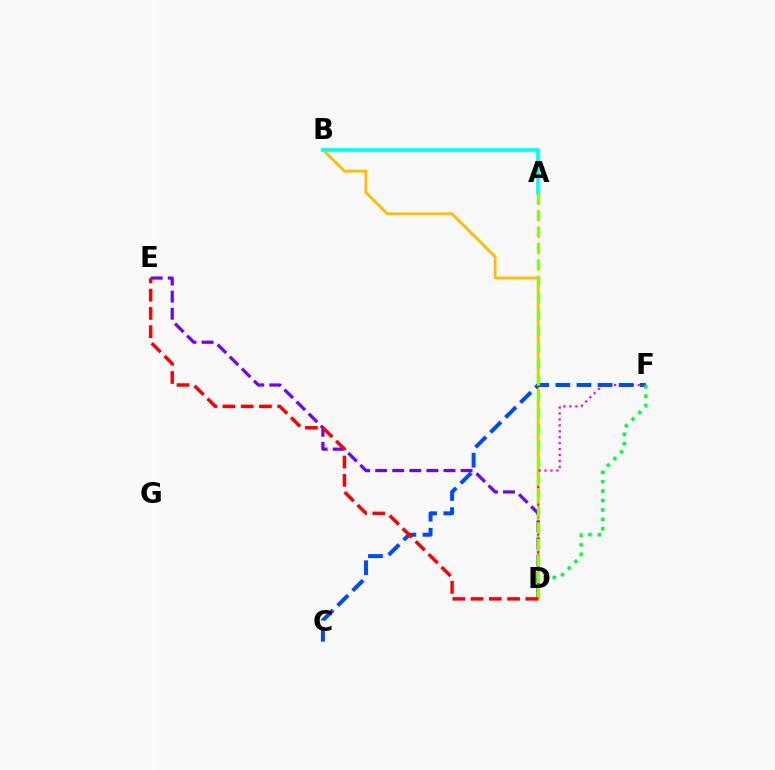{('B', 'D'): [{'color': '#ffbd00', 'line_style': 'solid', 'thickness': 2.05}], ('D', 'F'): [{'color': '#ff00cf', 'line_style': 'dotted', 'thickness': 1.61}, {'color': '#00ff39', 'line_style': 'dotted', 'thickness': 2.56}], ('C', 'F'): [{'color': '#004bff', 'line_style': 'dashed', 'thickness': 2.87}], ('D', 'E'): [{'color': '#7200ff', 'line_style': 'dashed', 'thickness': 2.32}, {'color': '#ff0000', 'line_style': 'dashed', 'thickness': 2.48}], ('A', 'B'): [{'color': '#00fff6', 'line_style': 'solid', 'thickness': 2.68}], ('A', 'D'): [{'color': '#84ff00', 'line_style': 'dashed', 'thickness': 2.23}]}